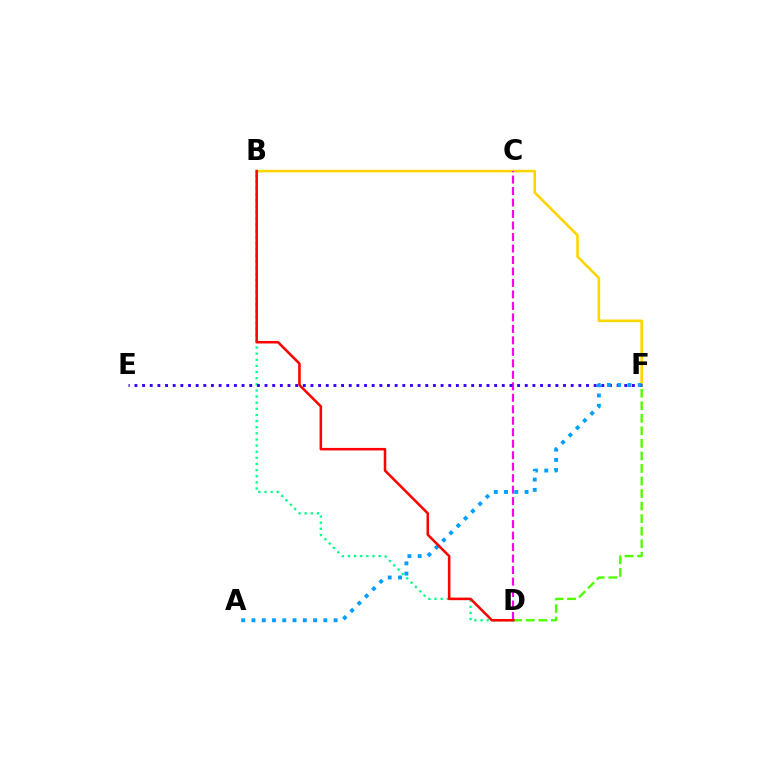{('D', 'F'): [{'color': '#4fff00', 'line_style': 'dashed', 'thickness': 1.7}], ('B', 'F'): [{'color': '#ffd500', 'line_style': 'solid', 'thickness': 1.88}], ('B', 'D'): [{'color': '#00ff86', 'line_style': 'dotted', 'thickness': 1.67}, {'color': '#ff0000', 'line_style': 'solid', 'thickness': 1.83}], ('C', 'D'): [{'color': '#ff00ed', 'line_style': 'dashed', 'thickness': 1.56}], ('E', 'F'): [{'color': '#3700ff', 'line_style': 'dotted', 'thickness': 2.08}], ('A', 'F'): [{'color': '#009eff', 'line_style': 'dotted', 'thickness': 2.79}]}